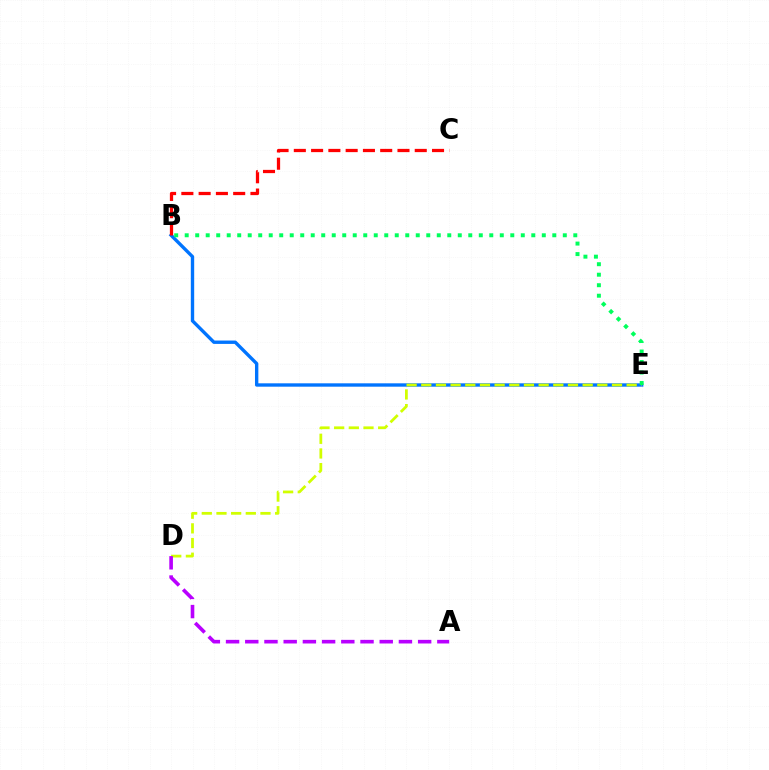{('B', 'E'): [{'color': '#0074ff', 'line_style': 'solid', 'thickness': 2.42}, {'color': '#00ff5c', 'line_style': 'dotted', 'thickness': 2.85}], ('D', 'E'): [{'color': '#d1ff00', 'line_style': 'dashed', 'thickness': 1.99}], ('A', 'D'): [{'color': '#b900ff', 'line_style': 'dashed', 'thickness': 2.61}], ('B', 'C'): [{'color': '#ff0000', 'line_style': 'dashed', 'thickness': 2.35}]}